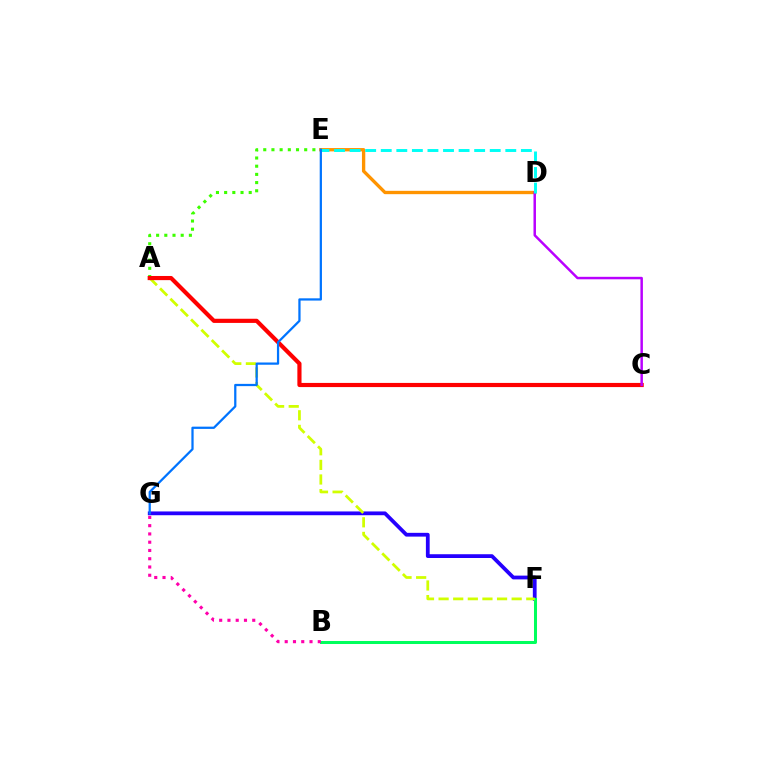{('F', 'G'): [{'color': '#2500ff', 'line_style': 'solid', 'thickness': 2.72}], ('D', 'E'): [{'color': '#ff9400', 'line_style': 'solid', 'thickness': 2.4}, {'color': '#00fff6', 'line_style': 'dashed', 'thickness': 2.12}], ('B', 'F'): [{'color': '#00ff5c', 'line_style': 'solid', 'thickness': 2.17}], ('A', 'F'): [{'color': '#d1ff00', 'line_style': 'dashed', 'thickness': 1.99}], ('A', 'E'): [{'color': '#3dff00', 'line_style': 'dotted', 'thickness': 2.22}], ('A', 'C'): [{'color': '#ff0000', 'line_style': 'solid', 'thickness': 2.99}], ('C', 'D'): [{'color': '#b900ff', 'line_style': 'solid', 'thickness': 1.79}], ('E', 'G'): [{'color': '#0074ff', 'line_style': 'solid', 'thickness': 1.62}], ('B', 'G'): [{'color': '#ff00ac', 'line_style': 'dotted', 'thickness': 2.25}]}